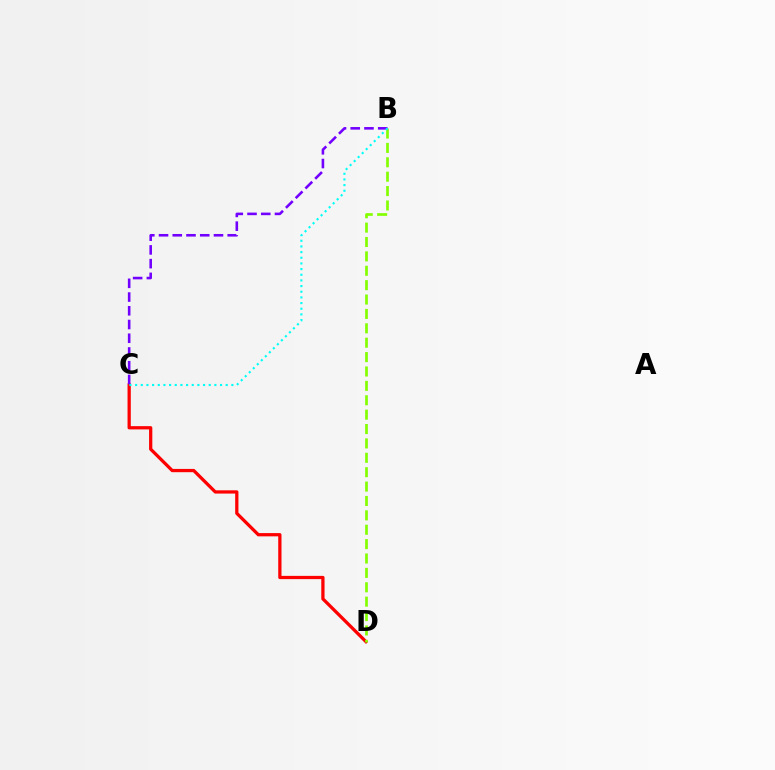{('C', 'D'): [{'color': '#ff0000', 'line_style': 'solid', 'thickness': 2.35}], ('B', 'D'): [{'color': '#84ff00', 'line_style': 'dashed', 'thickness': 1.95}], ('B', 'C'): [{'color': '#7200ff', 'line_style': 'dashed', 'thickness': 1.87}, {'color': '#00fff6', 'line_style': 'dotted', 'thickness': 1.54}]}